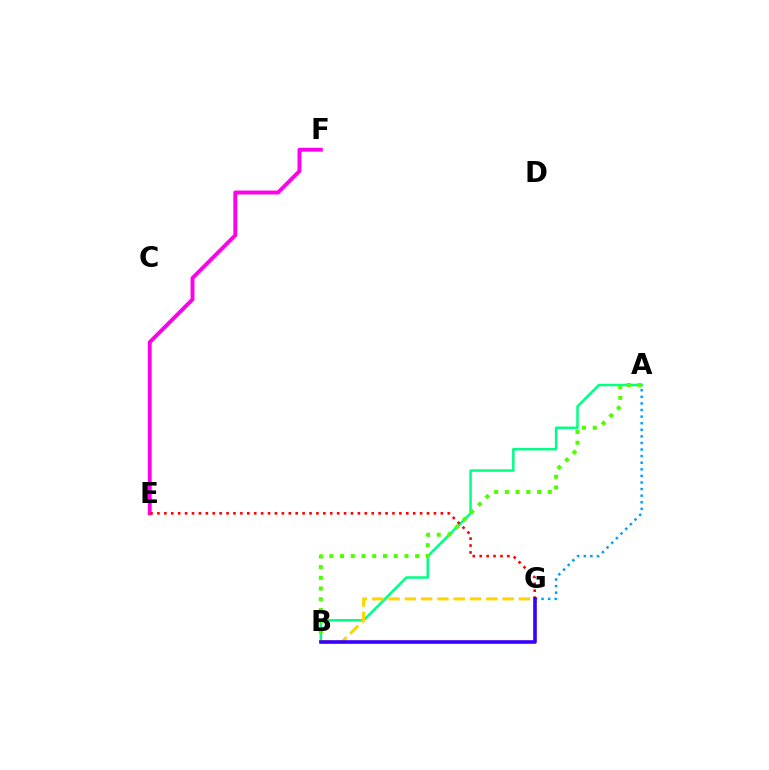{('A', 'G'): [{'color': '#009eff', 'line_style': 'dotted', 'thickness': 1.79}], ('A', 'B'): [{'color': '#00ff86', 'line_style': 'solid', 'thickness': 1.8}, {'color': '#4fff00', 'line_style': 'dotted', 'thickness': 2.92}], ('B', 'G'): [{'color': '#ffd500', 'line_style': 'dashed', 'thickness': 2.21}, {'color': '#3700ff', 'line_style': 'solid', 'thickness': 2.6}], ('E', 'F'): [{'color': '#ff00ed', 'line_style': 'solid', 'thickness': 2.81}], ('E', 'G'): [{'color': '#ff0000', 'line_style': 'dotted', 'thickness': 1.88}]}